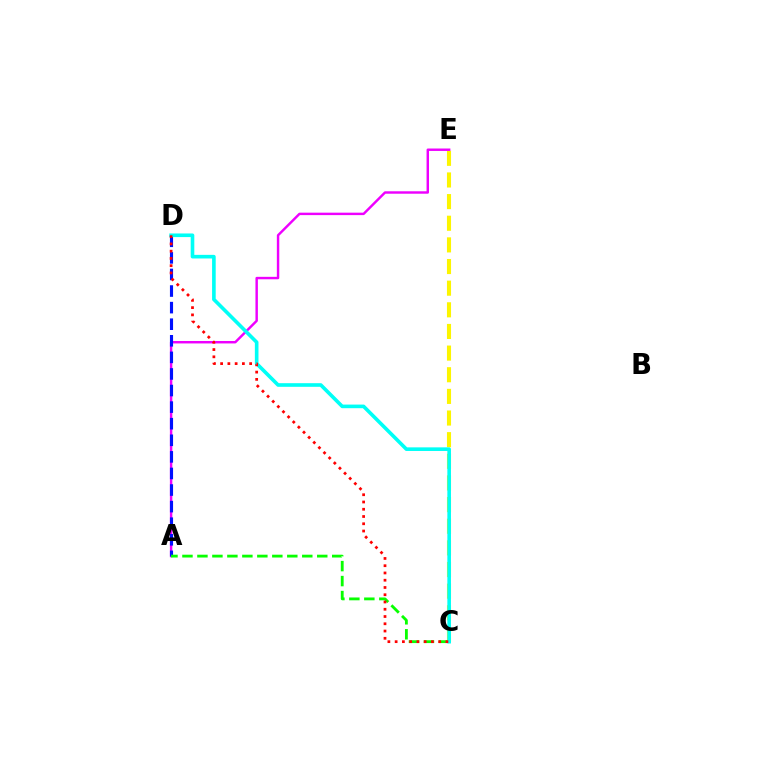{('C', 'E'): [{'color': '#fcf500', 'line_style': 'dashed', 'thickness': 2.94}], ('A', 'E'): [{'color': '#ee00ff', 'line_style': 'solid', 'thickness': 1.76}], ('A', 'D'): [{'color': '#0010ff', 'line_style': 'dashed', 'thickness': 2.25}], ('A', 'C'): [{'color': '#08ff00', 'line_style': 'dashed', 'thickness': 2.03}], ('C', 'D'): [{'color': '#00fff6', 'line_style': 'solid', 'thickness': 2.61}, {'color': '#ff0000', 'line_style': 'dotted', 'thickness': 1.97}]}